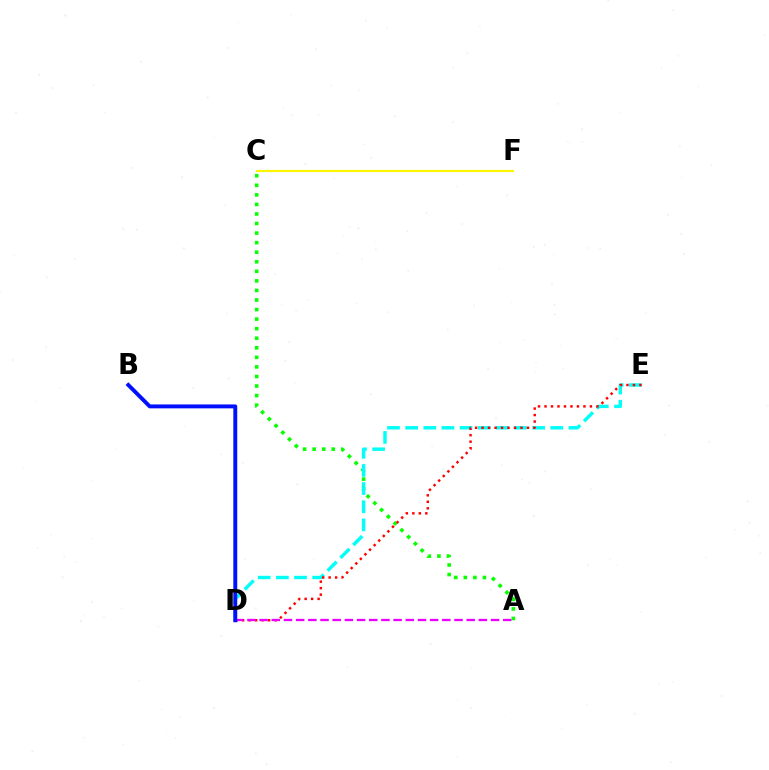{('A', 'C'): [{'color': '#08ff00', 'line_style': 'dotted', 'thickness': 2.6}], ('D', 'E'): [{'color': '#00fff6', 'line_style': 'dashed', 'thickness': 2.46}, {'color': '#ff0000', 'line_style': 'dotted', 'thickness': 1.76}], ('C', 'F'): [{'color': '#fcf500', 'line_style': 'solid', 'thickness': 1.55}], ('A', 'D'): [{'color': '#ee00ff', 'line_style': 'dashed', 'thickness': 1.65}], ('B', 'D'): [{'color': '#0010ff', 'line_style': 'solid', 'thickness': 2.82}]}